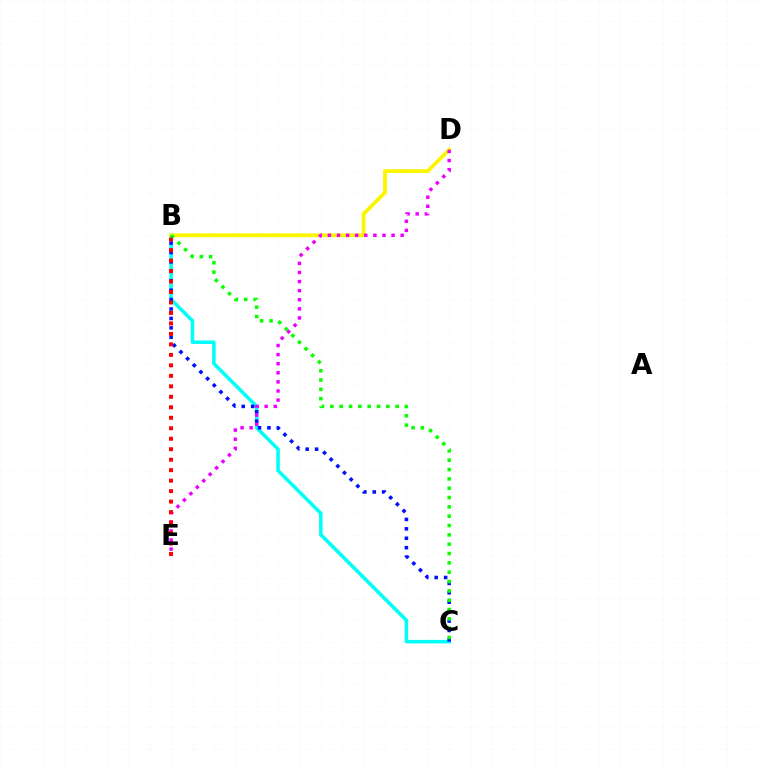{('B', 'C'): [{'color': '#00fff6', 'line_style': 'solid', 'thickness': 2.54}, {'color': '#0010ff', 'line_style': 'dotted', 'thickness': 2.56}, {'color': '#08ff00', 'line_style': 'dotted', 'thickness': 2.54}], ('B', 'D'): [{'color': '#fcf500', 'line_style': 'solid', 'thickness': 2.73}], ('D', 'E'): [{'color': '#ee00ff', 'line_style': 'dotted', 'thickness': 2.47}], ('B', 'E'): [{'color': '#ff0000', 'line_style': 'dotted', 'thickness': 2.85}]}